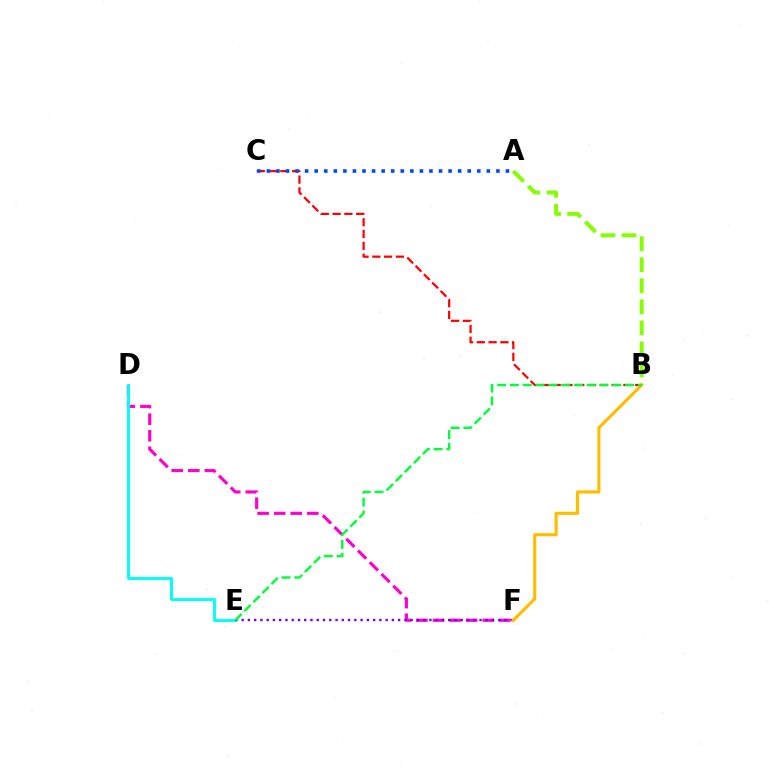{('B', 'C'): [{'color': '#ff0000', 'line_style': 'dashed', 'thickness': 1.6}], ('D', 'F'): [{'color': '#ff00cf', 'line_style': 'dashed', 'thickness': 2.25}], ('A', 'C'): [{'color': '#004bff', 'line_style': 'dotted', 'thickness': 2.6}], ('D', 'E'): [{'color': '#00fff6', 'line_style': 'solid', 'thickness': 2.11}], ('A', 'B'): [{'color': '#84ff00', 'line_style': 'dashed', 'thickness': 2.86}], ('E', 'F'): [{'color': '#7200ff', 'line_style': 'dotted', 'thickness': 1.7}], ('B', 'F'): [{'color': '#ffbd00', 'line_style': 'solid', 'thickness': 2.25}], ('B', 'E'): [{'color': '#00ff39', 'line_style': 'dashed', 'thickness': 1.74}]}